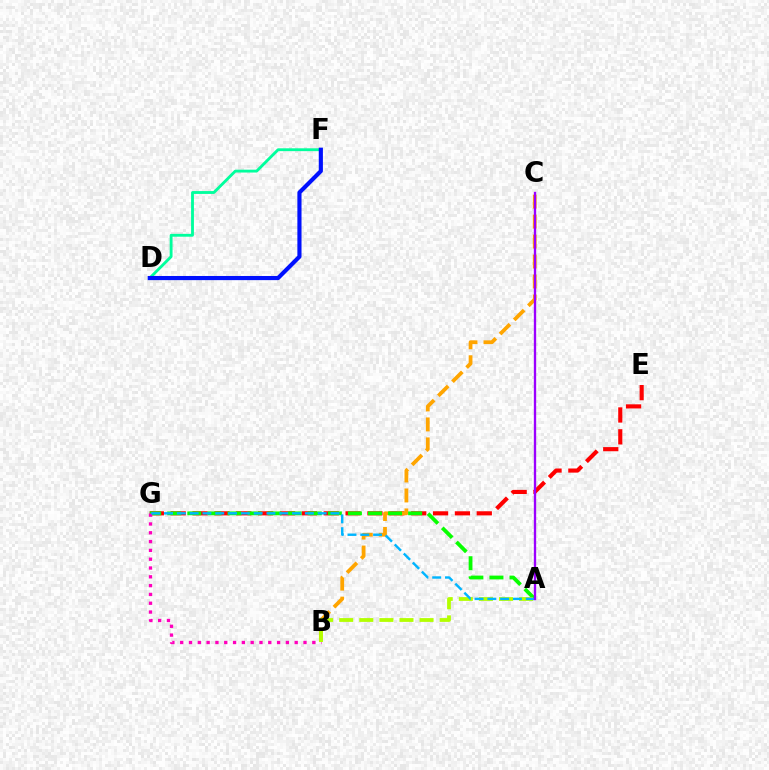{('E', 'G'): [{'color': '#ff0000', 'line_style': 'dashed', 'thickness': 2.97}], ('B', 'C'): [{'color': '#ffa500', 'line_style': 'dashed', 'thickness': 2.71}], ('D', 'F'): [{'color': '#00ff9d', 'line_style': 'solid', 'thickness': 2.05}, {'color': '#0010ff', 'line_style': 'solid', 'thickness': 2.98}], ('A', 'G'): [{'color': '#08ff00', 'line_style': 'dashed', 'thickness': 2.73}, {'color': '#00b5ff', 'line_style': 'dashed', 'thickness': 1.74}], ('B', 'G'): [{'color': '#ff00bd', 'line_style': 'dotted', 'thickness': 2.39}], ('A', 'B'): [{'color': '#b3ff00', 'line_style': 'dashed', 'thickness': 2.73}], ('A', 'C'): [{'color': '#9b00ff', 'line_style': 'solid', 'thickness': 1.68}]}